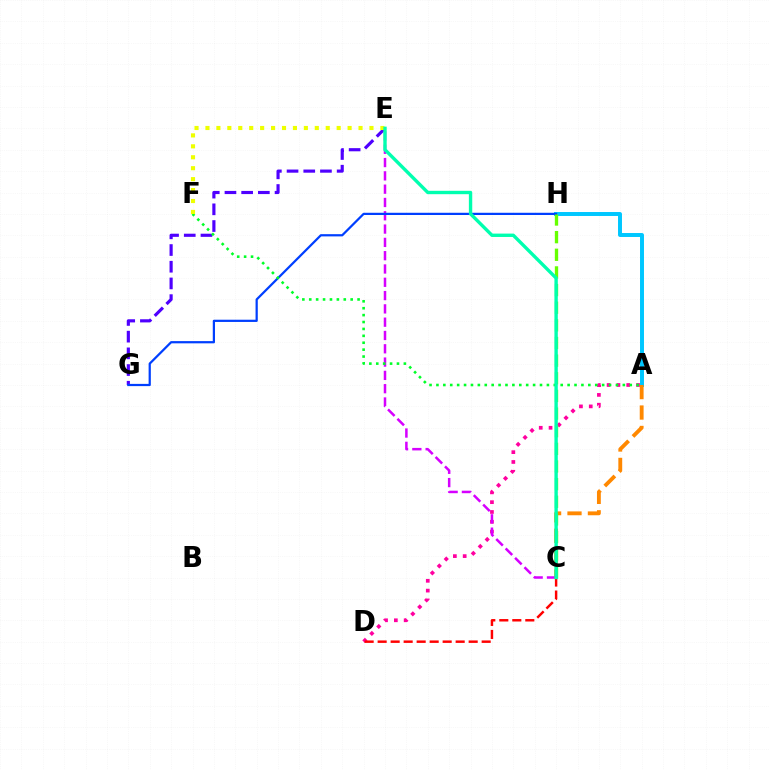{('A', 'H'): [{'color': '#00c7ff', 'line_style': 'solid', 'thickness': 2.85}], ('A', 'D'): [{'color': '#ff00a0', 'line_style': 'dotted', 'thickness': 2.67}], ('E', 'G'): [{'color': '#4f00ff', 'line_style': 'dashed', 'thickness': 2.27}], ('A', 'C'): [{'color': '#ff8800', 'line_style': 'dashed', 'thickness': 2.77}], ('C', 'E'): [{'color': '#d600ff', 'line_style': 'dashed', 'thickness': 1.81}, {'color': '#00ffaf', 'line_style': 'solid', 'thickness': 2.43}], ('G', 'H'): [{'color': '#003fff', 'line_style': 'solid', 'thickness': 1.6}], ('A', 'F'): [{'color': '#00ff27', 'line_style': 'dotted', 'thickness': 1.88}], ('C', 'D'): [{'color': '#ff0000', 'line_style': 'dashed', 'thickness': 1.77}], ('C', 'H'): [{'color': '#66ff00', 'line_style': 'dashed', 'thickness': 2.4}], ('E', 'F'): [{'color': '#eeff00', 'line_style': 'dotted', 'thickness': 2.97}]}